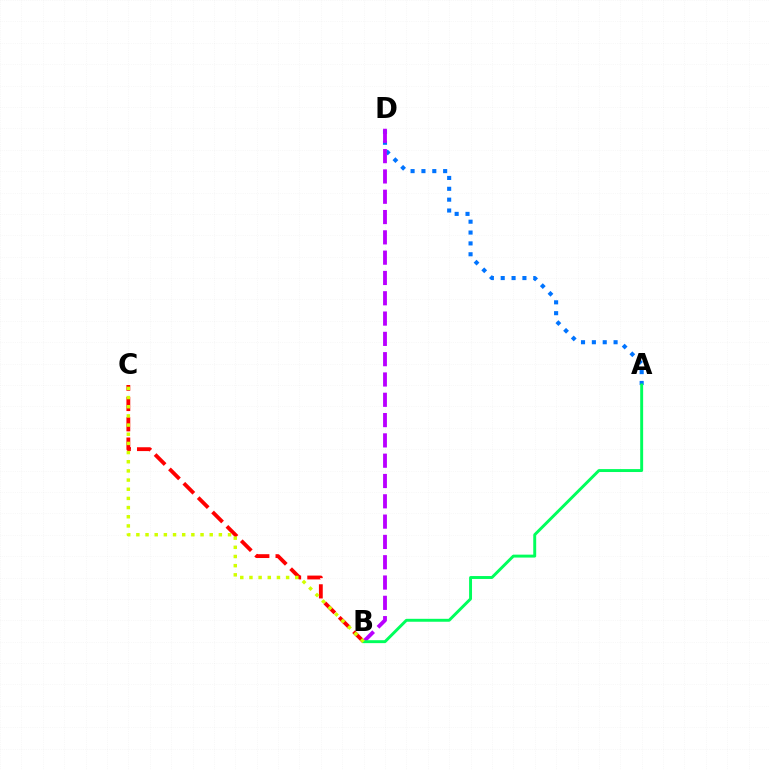{('B', 'C'): [{'color': '#ff0000', 'line_style': 'dashed', 'thickness': 2.76}, {'color': '#d1ff00', 'line_style': 'dotted', 'thickness': 2.49}], ('A', 'D'): [{'color': '#0074ff', 'line_style': 'dotted', 'thickness': 2.95}], ('B', 'D'): [{'color': '#b900ff', 'line_style': 'dashed', 'thickness': 2.76}], ('A', 'B'): [{'color': '#00ff5c', 'line_style': 'solid', 'thickness': 2.11}]}